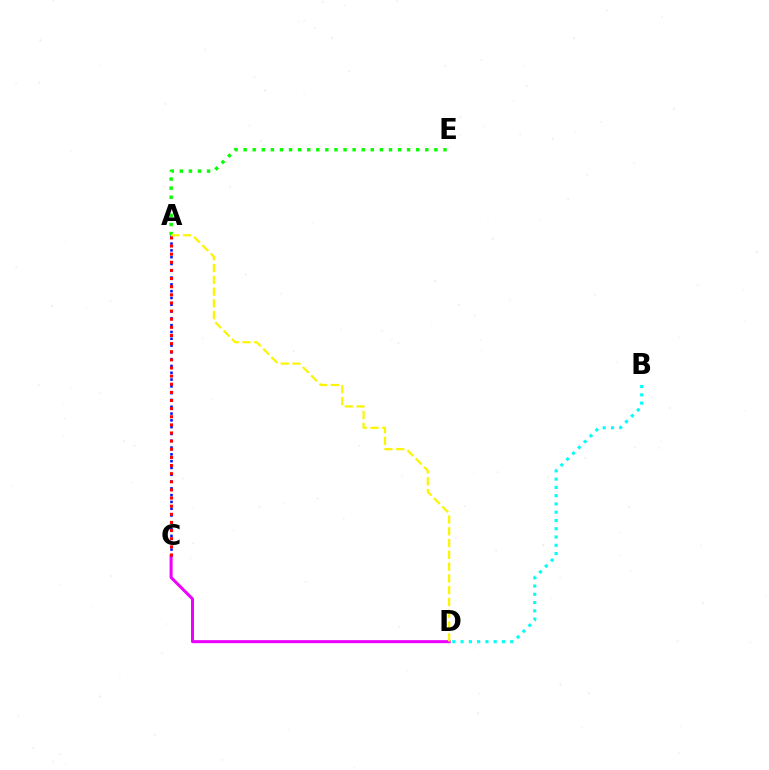{('A', 'E'): [{'color': '#08ff00', 'line_style': 'dotted', 'thickness': 2.47}], ('C', 'D'): [{'color': '#ee00ff', 'line_style': 'solid', 'thickness': 2.18}], ('A', 'C'): [{'color': '#0010ff', 'line_style': 'dotted', 'thickness': 1.85}, {'color': '#ff0000', 'line_style': 'dotted', 'thickness': 2.21}], ('B', 'D'): [{'color': '#00fff6', 'line_style': 'dotted', 'thickness': 2.25}], ('A', 'D'): [{'color': '#fcf500', 'line_style': 'dashed', 'thickness': 1.6}]}